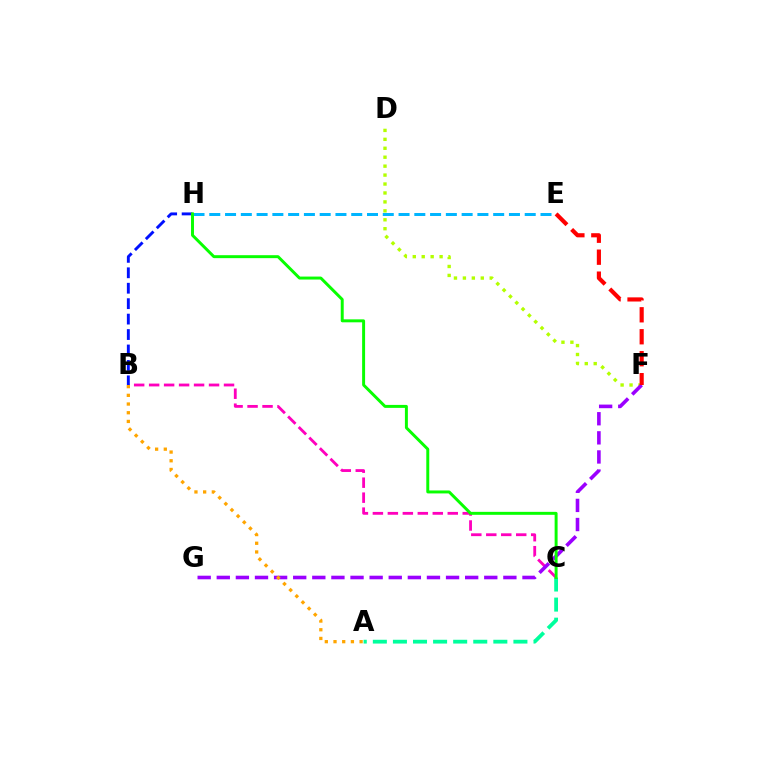{('A', 'C'): [{'color': '#00ff9d', 'line_style': 'dashed', 'thickness': 2.73}], ('B', 'C'): [{'color': '#ff00bd', 'line_style': 'dashed', 'thickness': 2.03}], ('D', 'F'): [{'color': '#b3ff00', 'line_style': 'dotted', 'thickness': 2.43}], ('F', 'G'): [{'color': '#9b00ff', 'line_style': 'dashed', 'thickness': 2.6}], ('B', 'H'): [{'color': '#0010ff', 'line_style': 'dashed', 'thickness': 2.1}], ('A', 'B'): [{'color': '#ffa500', 'line_style': 'dotted', 'thickness': 2.36}], ('E', 'H'): [{'color': '#00b5ff', 'line_style': 'dashed', 'thickness': 2.14}], ('C', 'H'): [{'color': '#08ff00', 'line_style': 'solid', 'thickness': 2.13}], ('E', 'F'): [{'color': '#ff0000', 'line_style': 'dashed', 'thickness': 2.98}]}